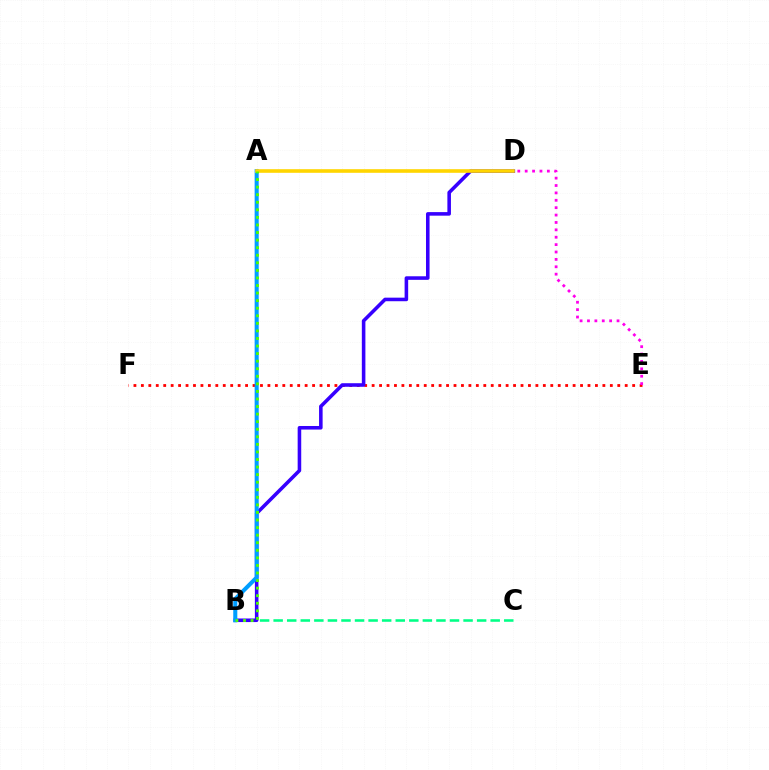{('E', 'F'): [{'color': '#ff0000', 'line_style': 'dotted', 'thickness': 2.02}], ('B', 'C'): [{'color': '#00ff86', 'line_style': 'dashed', 'thickness': 1.84}], ('B', 'D'): [{'color': '#3700ff', 'line_style': 'solid', 'thickness': 2.57}], ('A', 'B'): [{'color': '#009eff', 'line_style': 'solid', 'thickness': 2.92}, {'color': '#4fff00', 'line_style': 'dotted', 'thickness': 2.06}], ('A', 'D'): [{'color': '#ffd500', 'line_style': 'solid', 'thickness': 2.6}], ('D', 'E'): [{'color': '#ff00ed', 'line_style': 'dotted', 'thickness': 2.01}]}